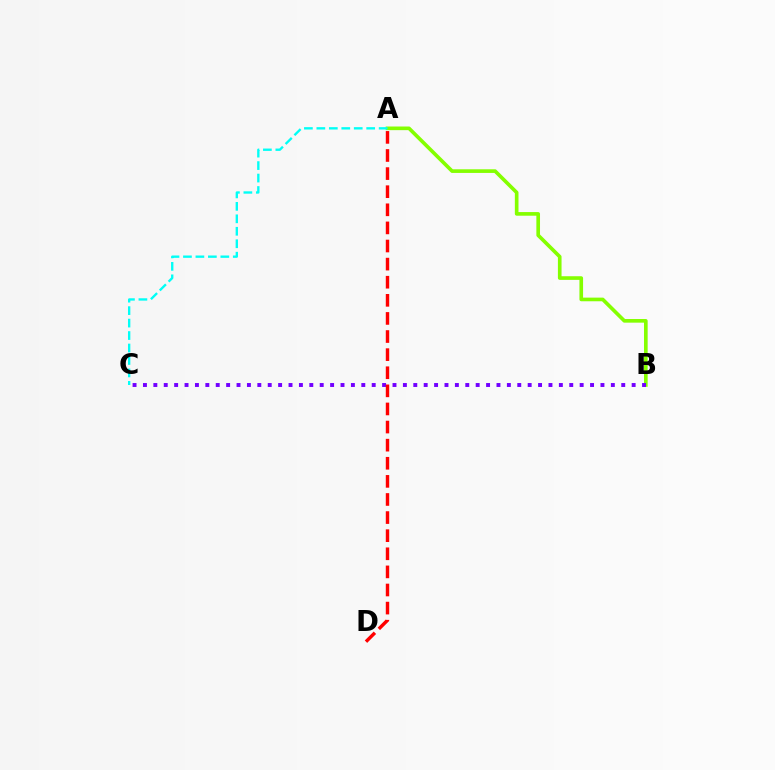{('A', 'B'): [{'color': '#84ff00', 'line_style': 'solid', 'thickness': 2.62}], ('B', 'C'): [{'color': '#7200ff', 'line_style': 'dotted', 'thickness': 2.83}], ('A', 'D'): [{'color': '#ff0000', 'line_style': 'dashed', 'thickness': 2.46}], ('A', 'C'): [{'color': '#00fff6', 'line_style': 'dashed', 'thickness': 1.69}]}